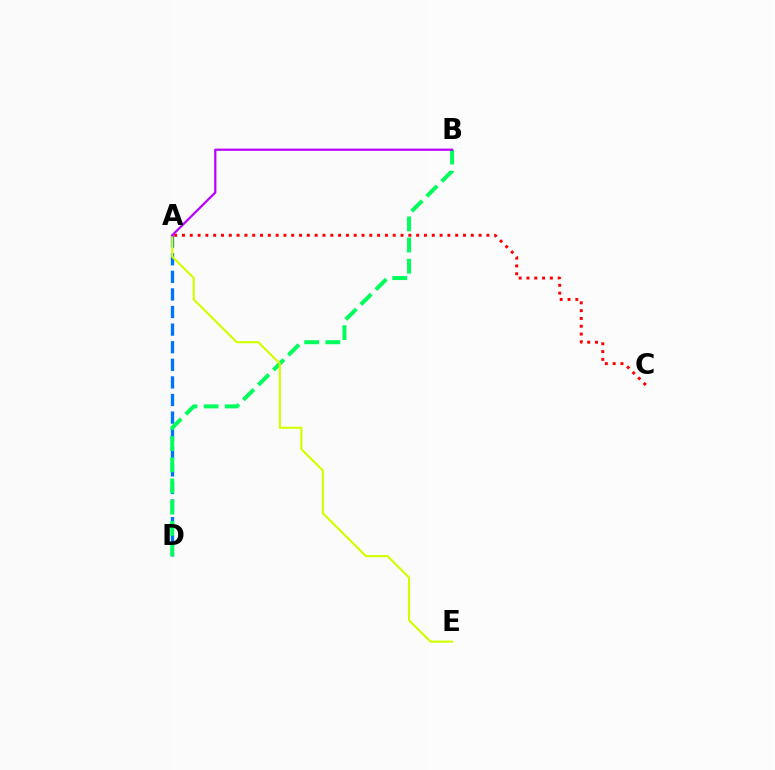{('A', 'C'): [{'color': '#ff0000', 'line_style': 'dotted', 'thickness': 2.12}], ('A', 'D'): [{'color': '#0074ff', 'line_style': 'dashed', 'thickness': 2.39}], ('B', 'D'): [{'color': '#00ff5c', 'line_style': 'dashed', 'thickness': 2.88}], ('A', 'E'): [{'color': '#d1ff00', 'line_style': 'solid', 'thickness': 1.55}], ('A', 'B'): [{'color': '#b900ff', 'line_style': 'solid', 'thickness': 1.6}]}